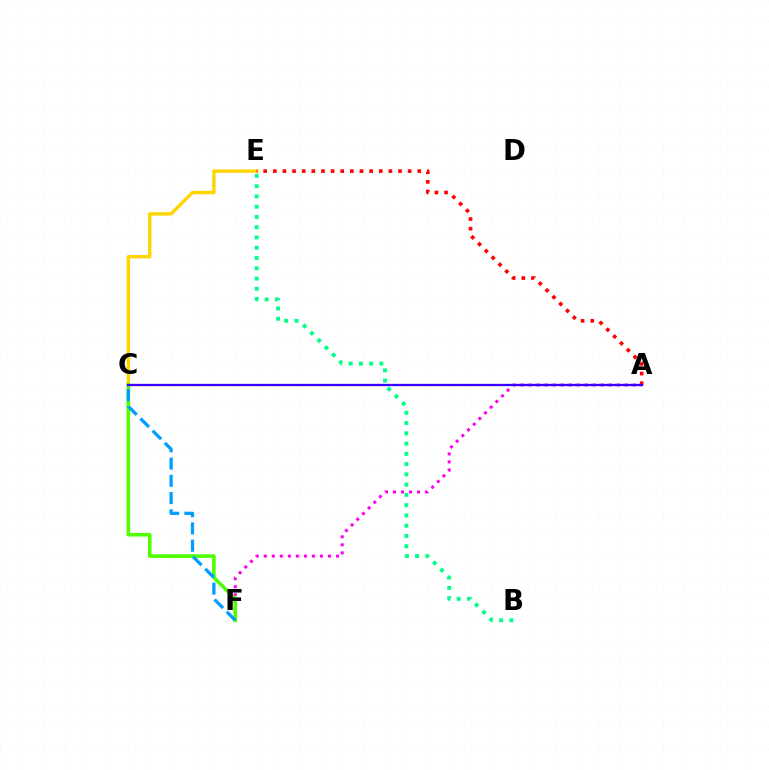{('A', 'F'): [{'color': '#ff00ed', 'line_style': 'dotted', 'thickness': 2.18}], ('B', 'E'): [{'color': '#00ff86', 'line_style': 'dotted', 'thickness': 2.79}], ('C', 'E'): [{'color': '#ffd500', 'line_style': 'solid', 'thickness': 2.44}], ('A', 'E'): [{'color': '#ff0000', 'line_style': 'dotted', 'thickness': 2.62}], ('C', 'F'): [{'color': '#4fff00', 'line_style': 'solid', 'thickness': 2.59}, {'color': '#009eff', 'line_style': 'dashed', 'thickness': 2.34}], ('A', 'C'): [{'color': '#3700ff', 'line_style': 'solid', 'thickness': 1.66}]}